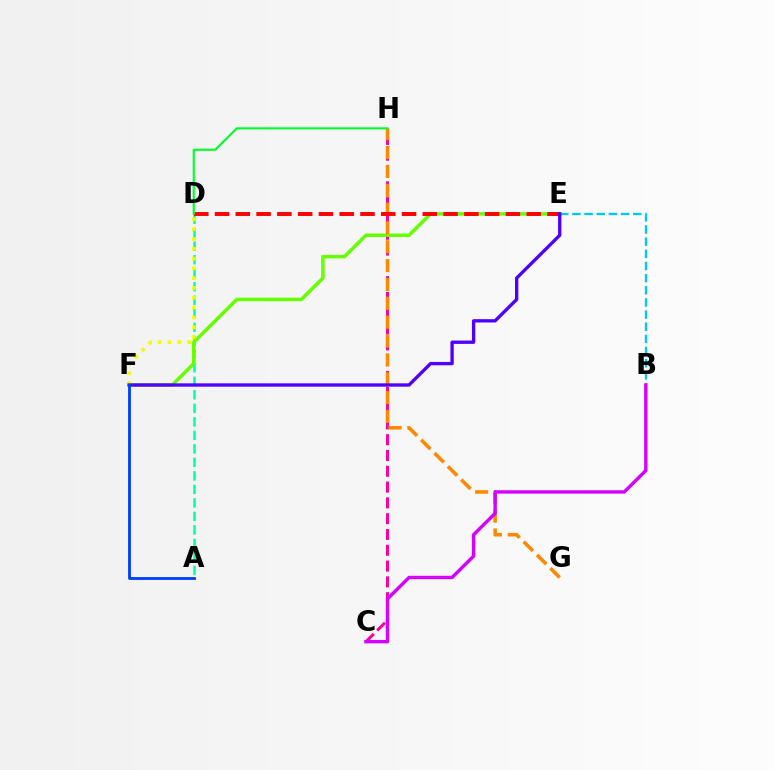{('C', 'H'): [{'color': '#ff00a0', 'line_style': 'dashed', 'thickness': 2.15}], ('A', 'D'): [{'color': '#00ffaf', 'line_style': 'dashed', 'thickness': 1.84}], ('E', 'F'): [{'color': '#66ff00', 'line_style': 'solid', 'thickness': 2.53}, {'color': '#4f00ff', 'line_style': 'solid', 'thickness': 2.4}], ('G', 'H'): [{'color': '#ff8800', 'line_style': 'dashed', 'thickness': 2.56}], ('D', 'F'): [{'color': '#eeff00', 'line_style': 'dotted', 'thickness': 2.67}], ('D', 'E'): [{'color': '#ff0000', 'line_style': 'dashed', 'thickness': 2.82}], ('D', 'H'): [{'color': '#00ff27', 'line_style': 'solid', 'thickness': 1.53}], ('B', 'E'): [{'color': '#00c7ff', 'line_style': 'dashed', 'thickness': 1.65}], ('B', 'C'): [{'color': '#d600ff', 'line_style': 'solid', 'thickness': 2.44}], ('A', 'F'): [{'color': '#003fff', 'line_style': 'solid', 'thickness': 2.05}]}